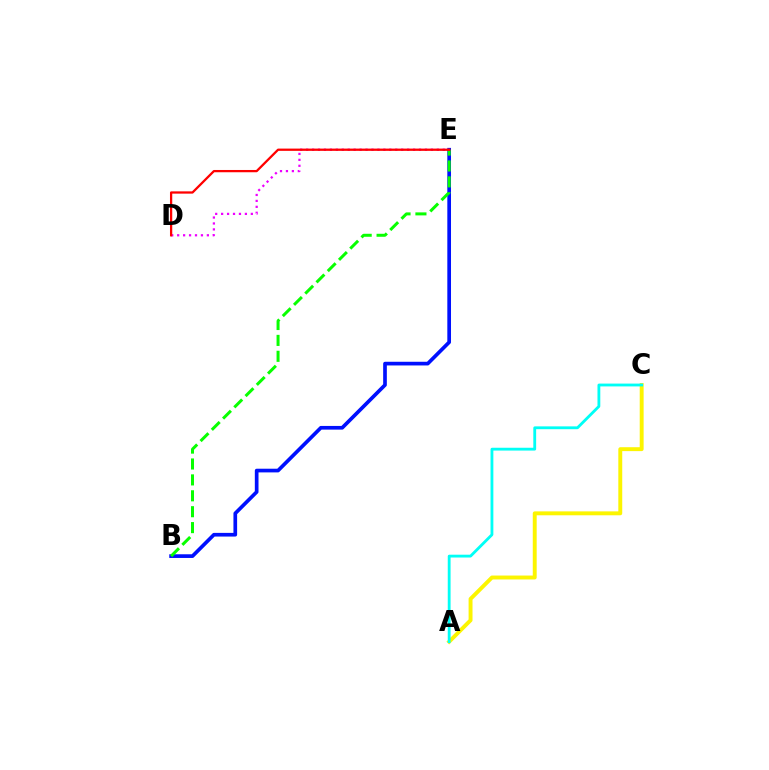{('B', 'E'): [{'color': '#0010ff', 'line_style': 'solid', 'thickness': 2.65}, {'color': '#08ff00', 'line_style': 'dashed', 'thickness': 2.16}], ('A', 'C'): [{'color': '#fcf500', 'line_style': 'solid', 'thickness': 2.82}, {'color': '#00fff6', 'line_style': 'solid', 'thickness': 2.03}], ('D', 'E'): [{'color': '#ee00ff', 'line_style': 'dotted', 'thickness': 1.61}, {'color': '#ff0000', 'line_style': 'solid', 'thickness': 1.63}]}